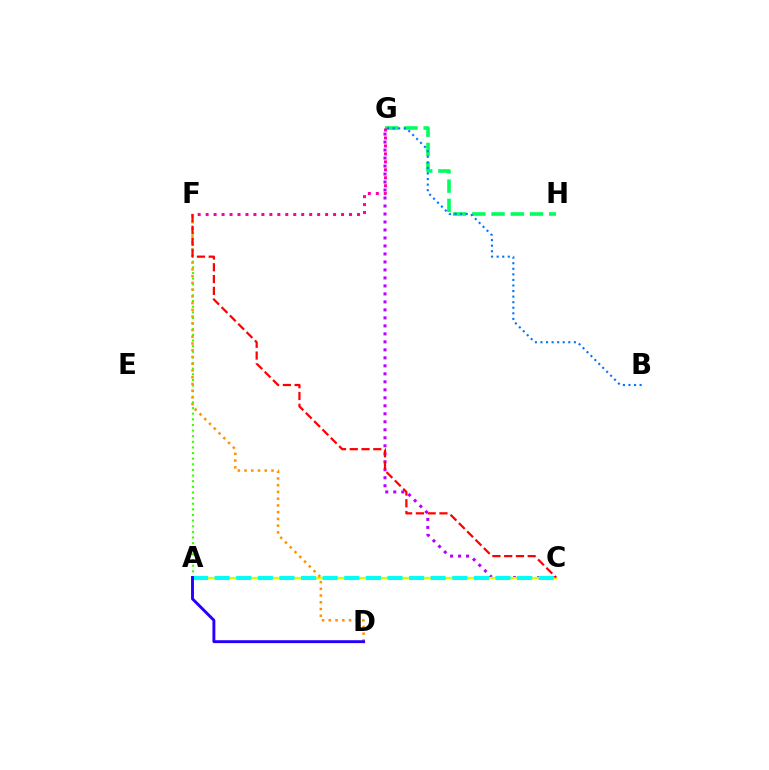{('C', 'G'): [{'color': '#b900ff', 'line_style': 'dotted', 'thickness': 2.17}], ('A', 'C'): [{'color': '#d1ff00', 'line_style': 'solid', 'thickness': 1.67}, {'color': '#00fff6', 'line_style': 'dashed', 'thickness': 2.93}], ('A', 'F'): [{'color': '#3dff00', 'line_style': 'dotted', 'thickness': 1.53}], ('D', 'F'): [{'color': '#ff9400', 'line_style': 'dotted', 'thickness': 1.83}], ('G', 'H'): [{'color': '#00ff5c', 'line_style': 'dashed', 'thickness': 2.61}], ('C', 'F'): [{'color': '#ff0000', 'line_style': 'dashed', 'thickness': 1.6}], ('A', 'D'): [{'color': '#2500ff', 'line_style': 'solid', 'thickness': 2.09}], ('B', 'G'): [{'color': '#0074ff', 'line_style': 'dotted', 'thickness': 1.51}], ('F', 'G'): [{'color': '#ff00ac', 'line_style': 'dotted', 'thickness': 2.16}]}